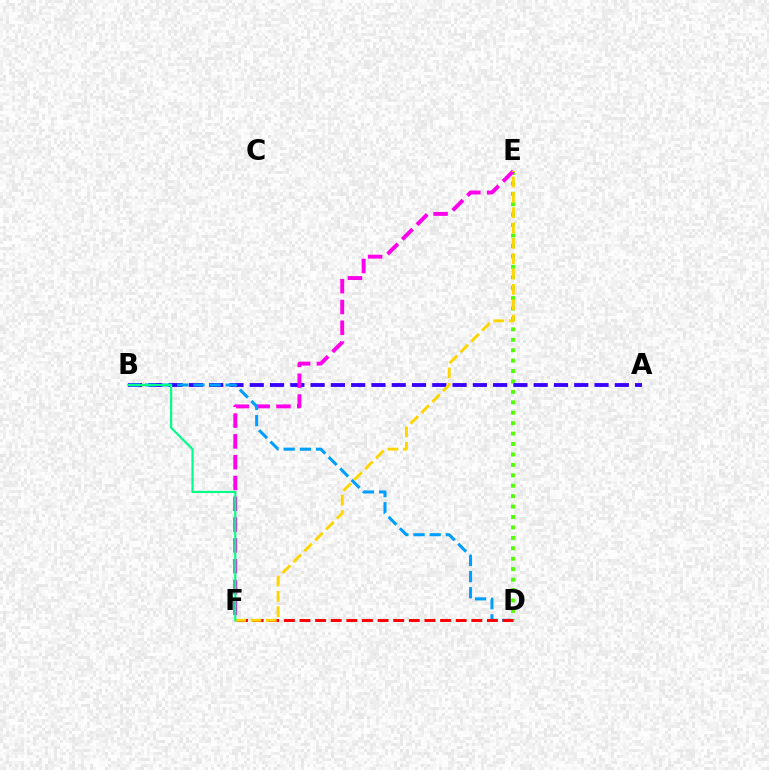{('D', 'E'): [{'color': '#4fff00', 'line_style': 'dotted', 'thickness': 2.83}], ('A', 'B'): [{'color': '#3700ff', 'line_style': 'dashed', 'thickness': 2.76}], ('E', 'F'): [{'color': '#ff00ed', 'line_style': 'dashed', 'thickness': 2.83}, {'color': '#ffd500', 'line_style': 'dashed', 'thickness': 2.08}], ('B', 'D'): [{'color': '#009eff', 'line_style': 'dashed', 'thickness': 2.2}], ('D', 'F'): [{'color': '#ff0000', 'line_style': 'dashed', 'thickness': 2.12}], ('B', 'F'): [{'color': '#00ff86', 'line_style': 'solid', 'thickness': 1.56}]}